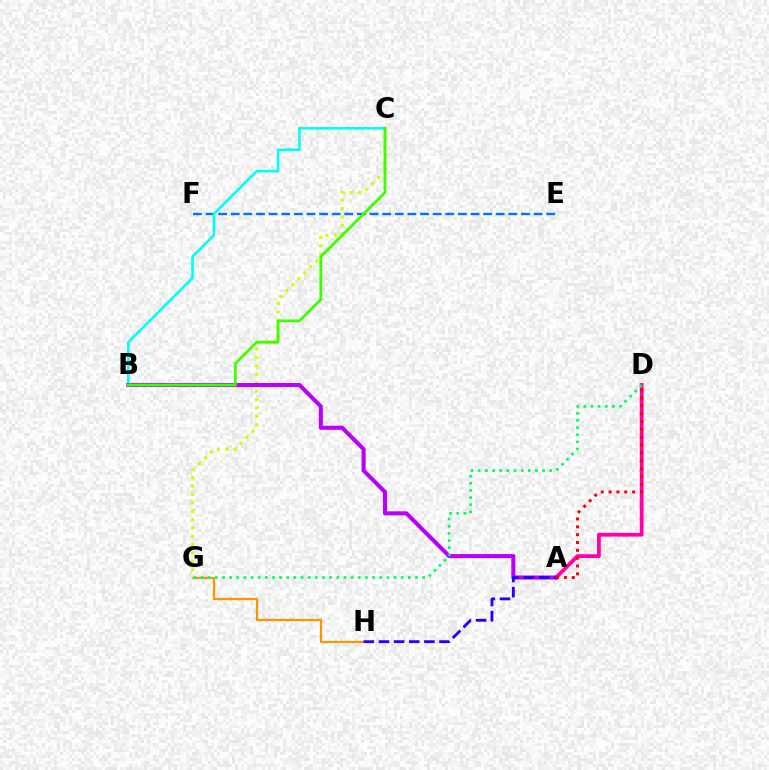{('A', 'D'): [{'color': '#ff00ac', 'line_style': 'solid', 'thickness': 2.74}, {'color': '#ff0000', 'line_style': 'dotted', 'thickness': 2.13}], ('G', 'H'): [{'color': '#ff9400', 'line_style': 'solid', 'thickness': 1.6}], ('E', 'F'): [{'color': '#0074ff', 'line_style': 'dashed', 'thickness': 1.71}], ('C', 'G'): [{'color': '#d1ff00', 'line_style': 'dotted', 'thickness': 2.28}], ('B', 'C'): [{'color': '#00fff6', 'line_style': 'solid', 'thickness': 1.86}, {'color': '#3dff00', 'line_style': 'solid', 'thickness': 2.01}], ('A', 'B'): [{'color': '#b900ff', 'line_style': 'solid', 'thickness': 2.93}], ('D', 'G'): [{'color': '#00ff5c', 'line_style': 'dotted', 'thickness': 1.94}], ('A', 'H'): [{'color': '#2500ff', 'line_style': 'dashed', 'thickness': 2.05}]}